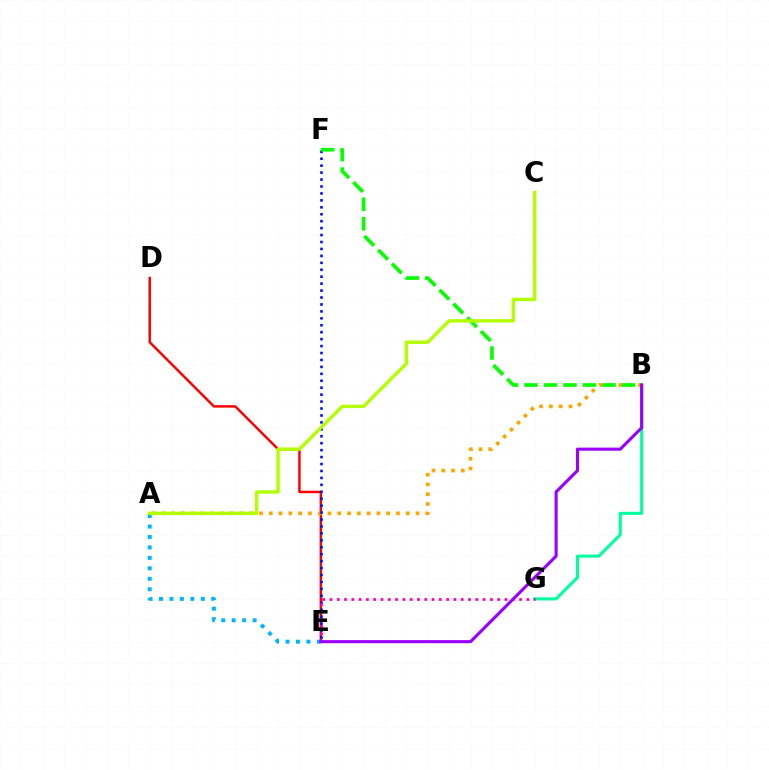{('B', 'G'): [{'color': '#00ff9d', 'line_style': 'solid', 'thickness': 2.21}], ('D', 'E'): [{'color': '#ff0000', 'line_style': 'solid', 'thickness': 1.77}], ('A', 'B'): [{'color': '#ffa500', 'line_style': 'dotted', 'thickness': 2.66}], ('A', 'E'): [{'color': '#00b5ff', 'line_style': 'dotted', 'thickness': 2.84}], ('E', 'F'): [{'color': '#0010ff', 'line_style': 'dotted', 'thickness': 1.89}], ('B', 'F'): [{'color': '#08ff00', 'line_style': 'dashed', 'thickness': 2.65}], ('A', 'C'): [{'color': '#b3ff00', 'line_style': 'solid', 'thickness': 2.45}], ('E', 'G'): [{'color': '#ff00bd', 'line_style': 'dotted', 'thickness': 1.98}], ('B', 'E'): [{'color': '#9b00ff', 'line_style': 'solid', 'thickness': 2.23}]}